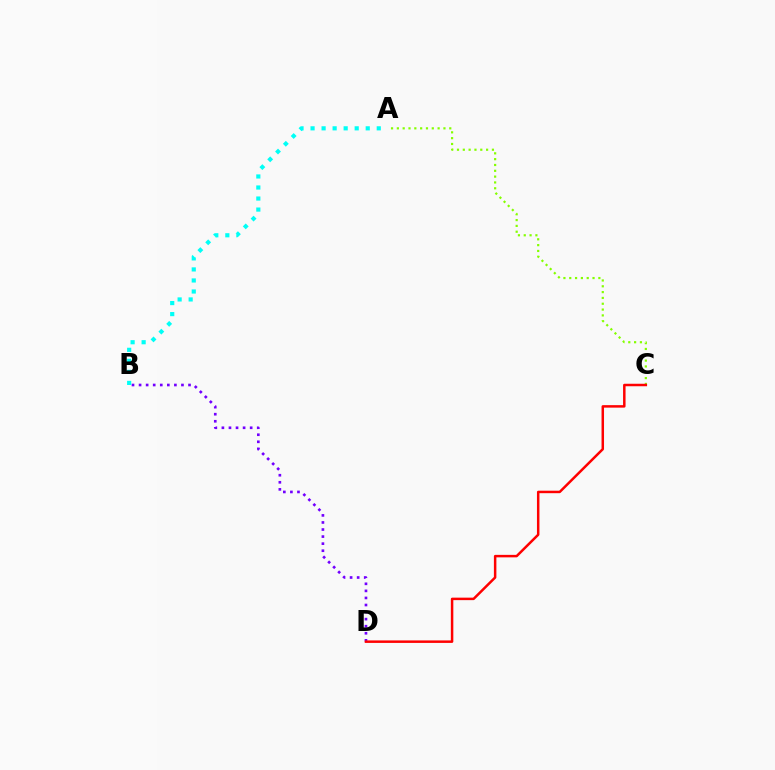{('B', 'D'): [{'color': '#7200ff', 'line_style': 'dotted', 'thickness': 1.92}], ('A', 'C'): [{'color': '#84ff00', 'line_style': 'dotted', 'thickness': 1.58}], ('A', 'B'): [{'color': '#00fff6', 'line_style': 'dotted', 'thickness': 3.0}], ('C', 'D'): [{'color': '#ff0000', 'line_style': 'solid', 'thickness': 1.79}]}